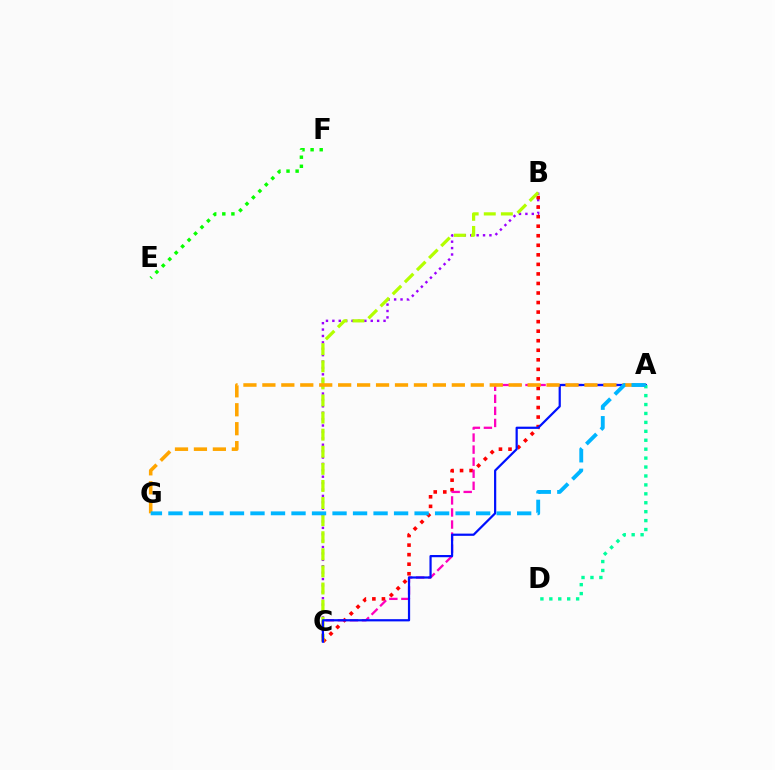{('B', 'C'): [{'color': '#9b00ff', 'line_style': 'dotted', 'thickness': 1.74}, {'color': '#ff0000', 'line_style': 'dotted', 'thickness': 2.59}, {'color': '#b3ff00', 'line_style': 'dashed', 'thickness': 2.32}], ('A', 'C'): [{'color': '#ff00bd', 'line_style': 'dashed', 'thickness': 1.64}, {'color': '#0010ff', 'line_style': 'solid', 'thickness': 1.6}], ('E', 'F'): [{'color': '#08ff00', 'line_style': 'dotted', 'thickness': 2.47}], ('A', 'G'): [{'color': '#ffa500', 'line_style': 'dashed', 'thickness': 2.57}, {'color': '#00b5ff', 'line_style': 'dashed', 'thickness': 2.79}], ('A', 'D'): [{'color': '#00ff9d', 'line_style': 'dotted', 'thickness': 2.43}]}